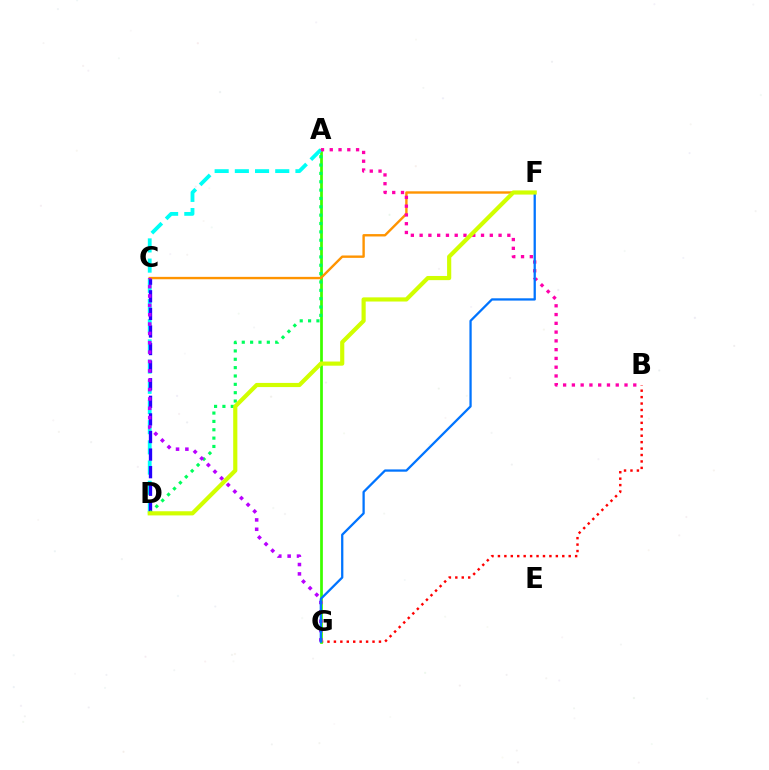{('B', 'G'): [{'color': '#ff0000', 'line_style': 'dotted', 'thickness': 1.75}], ('A', 'G'): [{'color': '#3dff00', 'line_style': 'solid', 'thickness': 1.97}], ('A', 'D'): [{'color': '#00fff6', 'line_style': 'dashed', 'thickness': 2.74}, {'color': '#00ff5c', 'line_style': 'dotted', 'thickness': 2.27}], ('C', 'D'): [{'color': '#2500ff', 'line_style': 'dashed', 'thickness': 2.39}], ('C', 'F'): [{'color': '#ff9400', 'line_style': 'solid', 'thickness': 1.72}], ('C', 'G'): [{'color': '#b900ff', 'line_style': 'dotted', 'thickness': 2.54}], ('A', 'B'): [{'color': '#ff00ac', 'line_style': 'dotted', 'thickness': 2.38}], ('F', 'G'): [{'color': '#0074ff', 'line_style': 'solid', 'thickness': 1.64}], ('D', 'F'): [{'color': '#d1ff00', 'line_style': 'solid', 'thickness': 2.99}]}